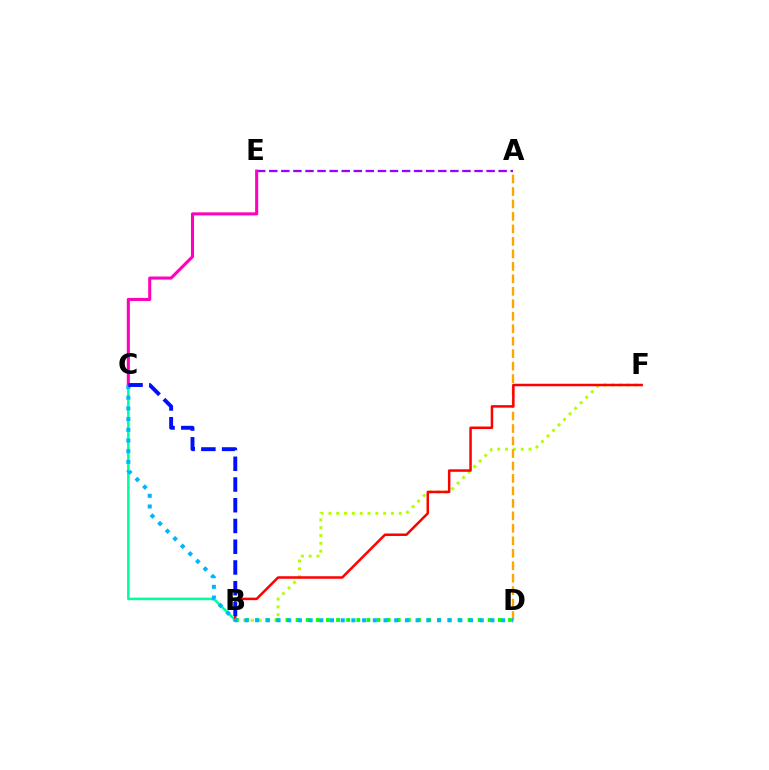{('A', 'E'): [{'color': '#9b00ff', 'line_style': 'dashed', 'thickness': 1.64}], ('B', 'C'): [{'color': '#00ff9d', 'line_style': 'solid', 'thickness': 1.83}, {'color': '#0010ff', 'line_style': 'dashed', 'thickness': 2.82}], ('B', 'F'): [{'color': '#b3ff00', 'line_style': 'dotted', 'thickness': 2.12}, {'color': '#ff0000', 'line_style': 'solid', 'thickness': 1.8}], ('A', 'D'): [{'color': '#ffa500', 'line_style': 'dashed', 'thickness': 1.69}], ('B', 'D'): [{'color': '#08ff00', 'line_style': 'dotted', 'thickness': 2.75}], ('C', 'E'): [{'color': '#ff00bd', 'line_style': 'solid', 'thickness': 2.21}], ('C', 'D'): [{'color': '#00b5ff', 'line_style': 'dotted', 'thickness': 2.91}]}